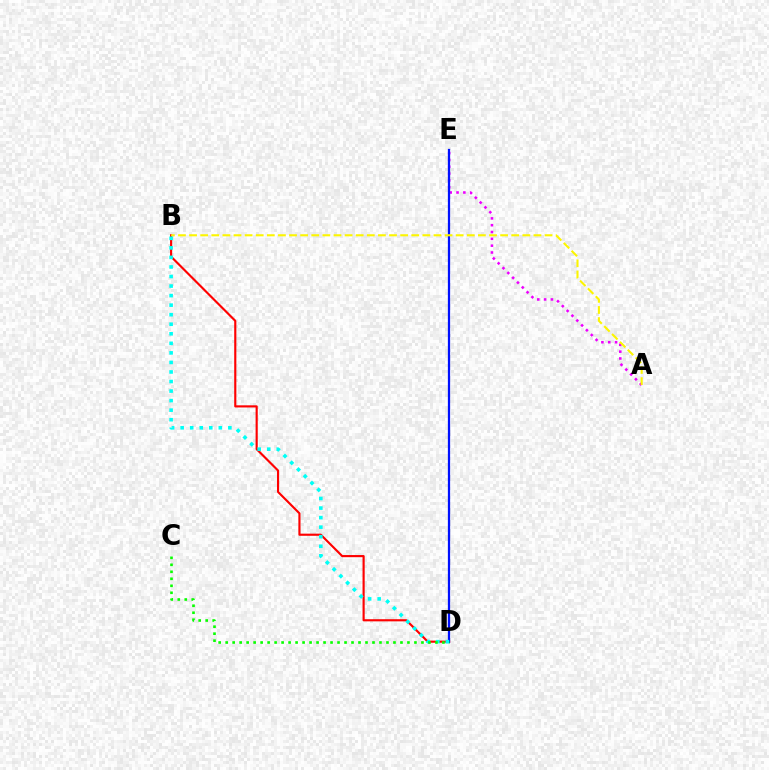{('B', 'D'): [{'color': '#ff0000', 'line_style': 'solid', 'thickness': 1.54}, {'color': '#00fff6', 'line_style': 'dotted', 'thickness': 2.59}], ('A', 'E'): [{'color': '#ee00ff', 'line_style': 'dotted', 'thickness': 1.85}], ('D', 'E'): [{'color': '#0010ff', 'line_style': 'solid', 'thickness': 1.63}], ('A', 'B'): [{'color': '#fcf500', 'line_style': 'dashed', 'thickness': 1.51}], ('C', 'D'): [{'color': '#08ff00', 'line_style': 'dotted', 'thickness': 1.9}]}